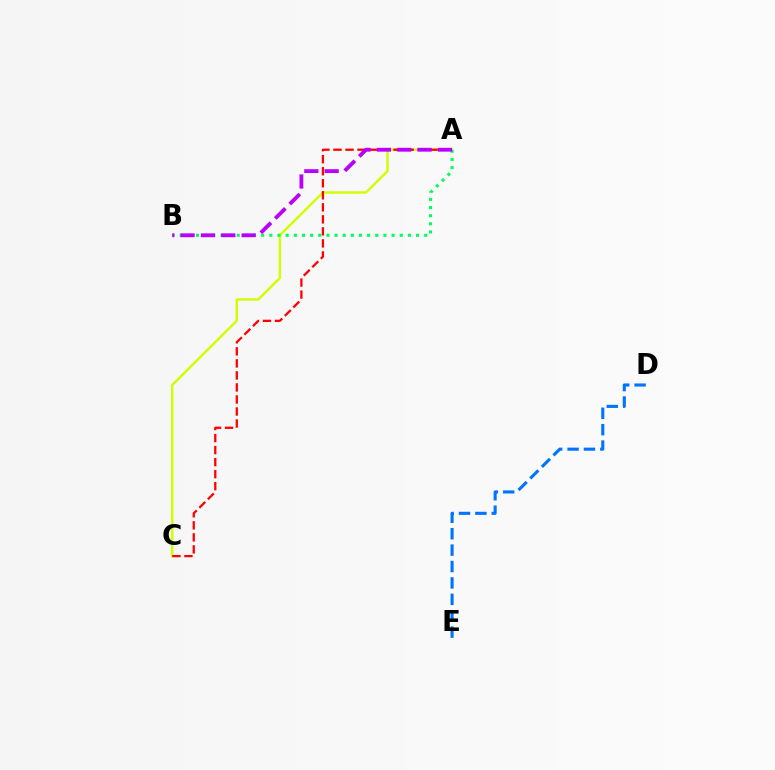{('A', 'C'): [{'color': '#d1ff00', 'line_style': 'solid', 'thickness': 1.75}, {'color': '#ff0000', 'line_style': 'dashed', 'thickness': 1.63}], ('A', 'B'): [{'color': '#00ff5c', 'line_style': 'dotted', 'thickness': 2.21}, {'color': '#b900ff', 'line_style': 'dashed', 'thickness': 2.76}], ('D', 'E'): [{'color': '#0074ff', 'line_style': 'dashed', 'thickness': 2.23}]}